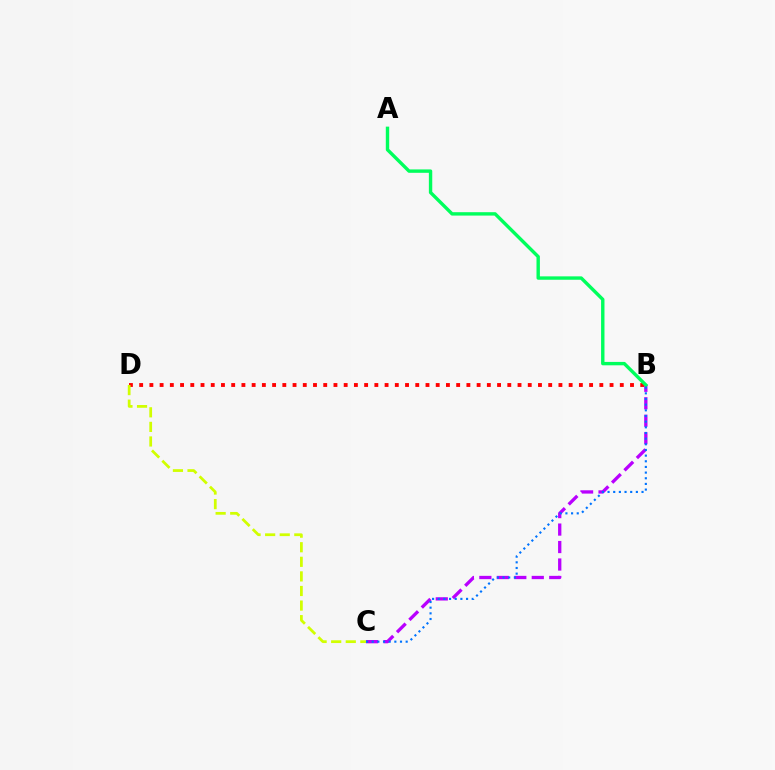{('B', 'C'): [{'color': '#b900ff', 'line_style': 'dashed', 'thickness': 2.37}, {'color': '#0074ff', 'line_style': 'dotted', 'thickness': 1.54}], ('B', 'D'): [{'color': '#ff0000', 'line_style': 'dotted', 'thickness': 2.78}], ('C', 'D'): [{'color': '#d1ff00', 'line_style': 'dashed', 'thickness': 1.98}], ('A', 'B'): [{'color': '#00ff5c', 'line_style': 'solid', 'thickness': 2.44}]}